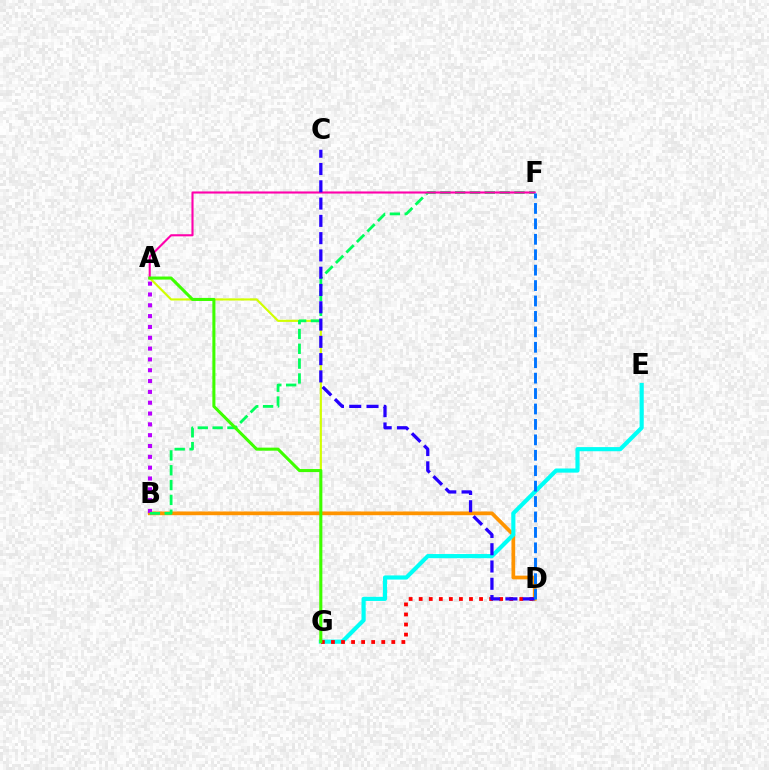{('A', 'G'): [{'color': '#d1ff00', 'line_style': 'solid', 'thickness': 1.55}, {'color': '#3dff00', 'line_style': 'solid', 'thickness': 2.2}], ('B', 'D'): [{'color': '#ff9400', 'line_style': 'solid', 'thickness': 2.68}], ('A', 'B'): [{'color': '#b900ff', 'line_style': 'dotted', 'thickness': 2.94}], ('B', 'F'): [{'color': '#00ff5c', 'line_style': 'dashed', 'thickness': 2.01}], ('E', 'G'): [{'color': '#00fff6', 'line_style': 'solid', 'thickness': 2.98}], ('A', 'F'): [{'color': '#ff00ac', 'line_style': 'solid', 'thickness': 1.52}], ('D', 'G'): [{'color': '#ff0000', 'line_style': 'dotted', 'thickness': 2.73}], ('C', 'D'): [{'color': '#2500ff', 'line_style': 'dashed', 'thickness': 2.35}], ('D', 'F'): [{'color': '#0074ff', 'line_style': 'dashed', 'thickness': 2.1}]}